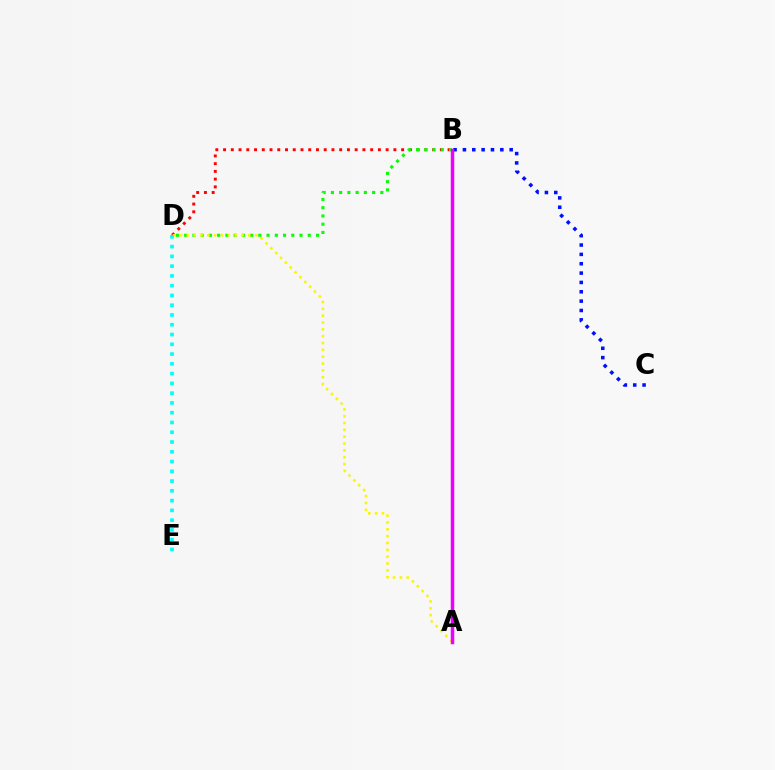{('B', 'C'): [{'color': '#0010ff', 'line_style': 'dotted', 'thickness': 2.54}], ('B', 'D'): [{'color': '#ff0000', 'line_style': 'dotted', 'thickness': 2.1}, {'color': '#08ff00', 'line_style': 'dotted', 'thickness': 2.24}], ('A', 'D'): [{'color': '#fcf500', 'line_style': 'dotted', 'thickness': 1.86}], ('A', 'B'): [{'color': '#ee00ff', 'line_style': 'solid', 'thickness': 2.51}], ('D', 'E'): [{'color': '#00fff6', 'line_style': 'dotted', 'thickness': 2.65}]}